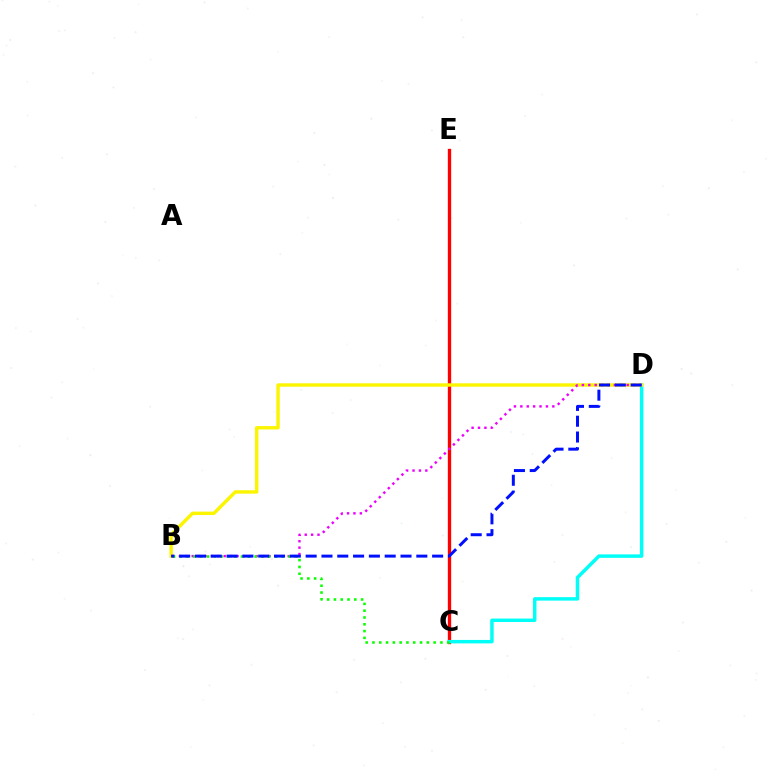{('C', 'E'): [{'color': '#ff0000', 'line_style': 'solid', 'thickness': 2.39}], ('C', 'D'): [{'color': '#00fff6', 'line_style': 'solid', 'thickness': 2.49}], ('B', 'D'): [{'color': '#fcf500', 'line_style': 'solid', 'thickness': 2.45}, {'color': '#ee00ff', 'line_style': 'dotted', 'thickness': 1.74}, {'color': '#0010ff', 'line_style': 'dashed', 'thickness': 2.15}], ('B', 'C'): [{'color': '#08ff00', 'line_style': 'dotted', 'thickness': 1.85}]}